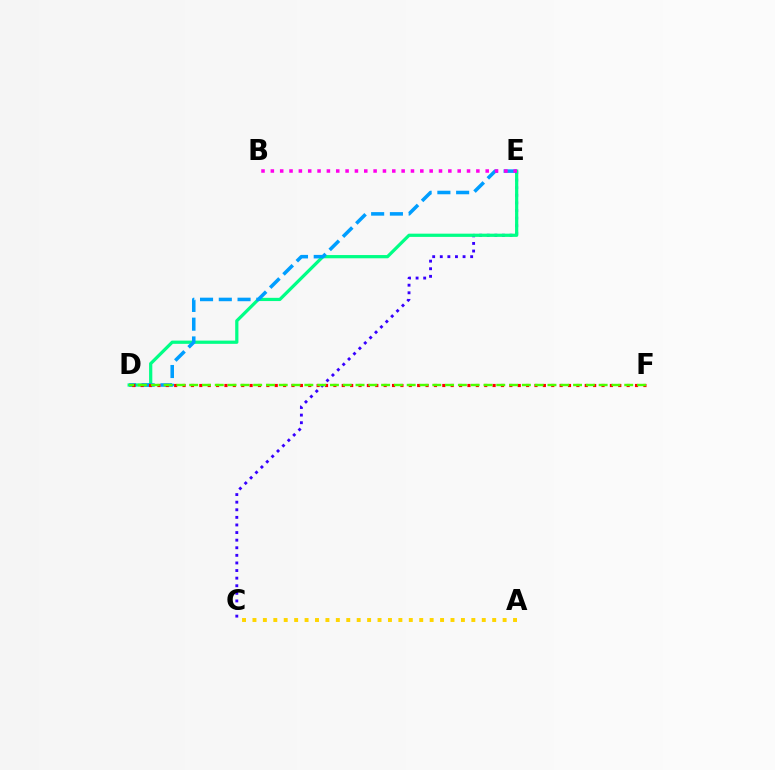{('C', 'E'): [{'color': '#3700ff', 'line_style': 'dotted', 'thickness': 2.06}], ('A', 'C'): [{'color': '#ffd500', 'line_style': 'dotted', 'thickness': 2.83}], ('D', 'E'): [{'color': '#00ff86', 'line_style': 'solid', 'thickness': 2.33}, {'color': '#009eff', 'line_style': 'dashed', 'thickness': 2.55}], ('B', 'E'): [{'color': '#ff00ed', 'line_style': 'dotted', 'thickness': 2.54}], ('D', 'F'): [{'color': '#ff0000', 'line_style': 'dotted', 'thickness': 2.28}, {'color': '#4fff00', 'line_style': 'dashed', 'thickness': 1.74}]}